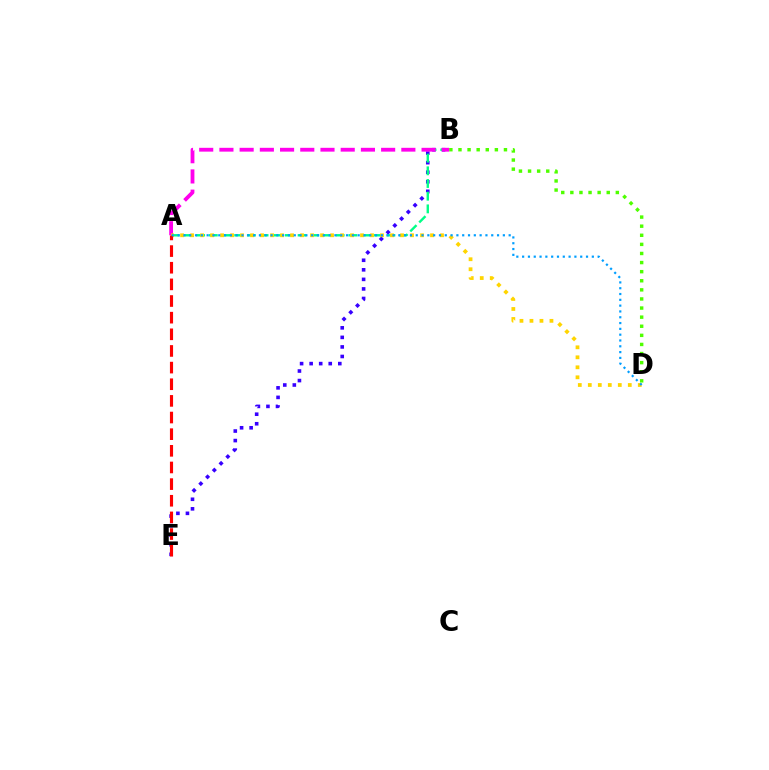{('B', 'E'): [{'color': '#3700ff', 'line_style': 'dotted', 'thickness': 2.6}], ('A', 'B'): [{'color': '#00ff86', 'line_style': 'dashed', 'thickness': 1.72}, {'color': '#ff00ed', 'line_style': 'dashed', 'thickness': 2.75}], ('B', 'D'): [{'color': '#4fff00', 'line_style': 'dotted', 'thickness': 2.47}], ('A', 'D'): [{'color': '#ffd500', 'line_style': 'dotted', 'thickness': 2.72}, {'color': '#009eff', 'line_style': 'dotted', 'thickness': 1.58}], ('A', 'E'): [{'color': '#ff0000', 'line_style': 'dashed', 'thickness': 2.26}]}